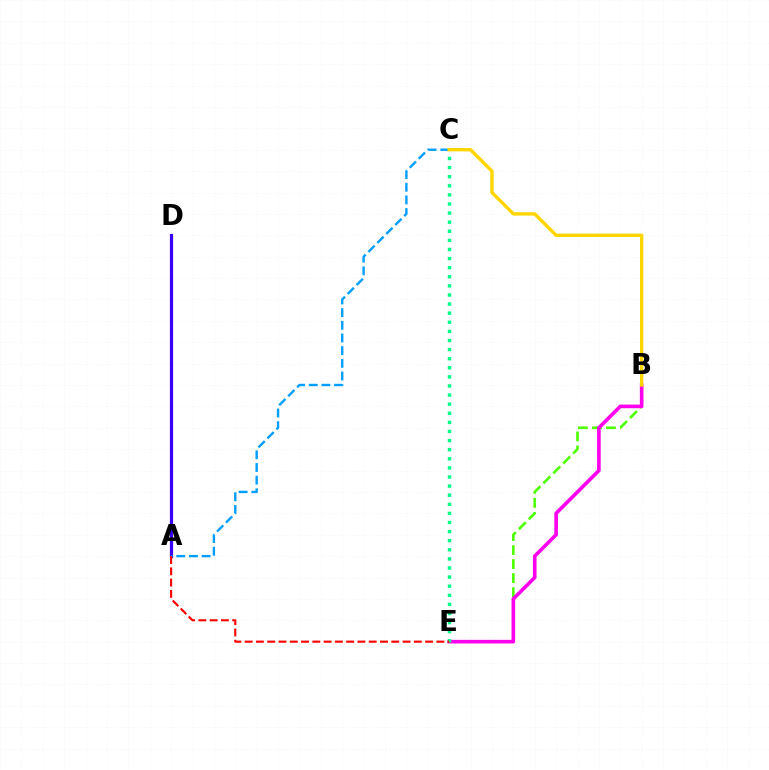{('B', 'E'): [{'color': '#4fff00', 'line_style': 'dashed', 'thickness': 1.91}, {'color': '#ff00ed', 'line_style': 'solid', 'thickness': 2.61}], ('C', 'E'): [{'color': '#00ff86', 'line_style': 'dotted', 'thickness': 2.47}], ('A', 'D'): [{'color': '#3700ff', 'line_style': 'solid', 'thickness': 2.31}], ('A', 'C'): [{'color': '#009eff', 'line_style': 'dashed', 'thickness': 1.72}], ('B', 'C'): [{'color': '#ffd500', 'line_style': 'solid', 'thickness': 2.42}], ('A', 'E'): [{'color': '#ff0000', 'line_style': 'dashed', 'thickness': 1.53}]}